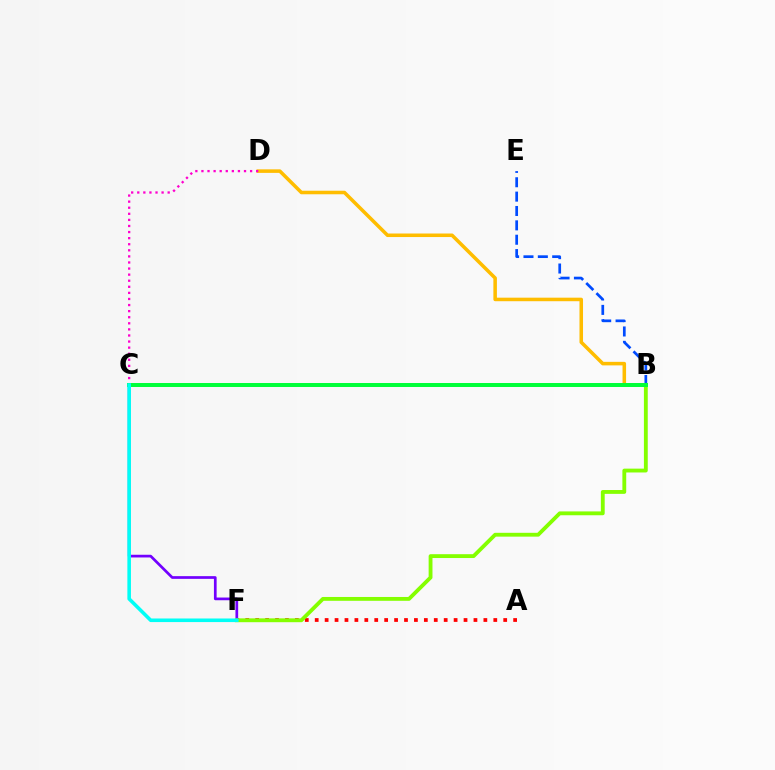{('B', 'E'): [{'color': '#004bff', 'line_style': 'dashed', 'thickness': 1.95}], ('B', 'D'): [{'color': '#ffbd00', 'line_style': 'solid', 'thickness': 2.55}], ('C', 'D'): [{'color': '#ff00cf', 'line_style': 'dotted', 'thickness': 1.65}], ('A', 'F'): [{'color': '#ff0000', 'line_style': 'dotted', 'thickness': 2.7}], ('C', 'F'): [{'color': '#7200ff', 'line_style': 'solid', 'thickness': 1.95}, {'color': '#00fff6', 'line_style': 'solid', 'thickness': 2.58}], ('B', 'F'): [{'color': '#84ff00', 'line_style': 'solid', 'thickness': 2.76}], ('B', 'C'): [{'color': '#00ff39', 'line_style': 'solid', 'thickness': 2.86}]}